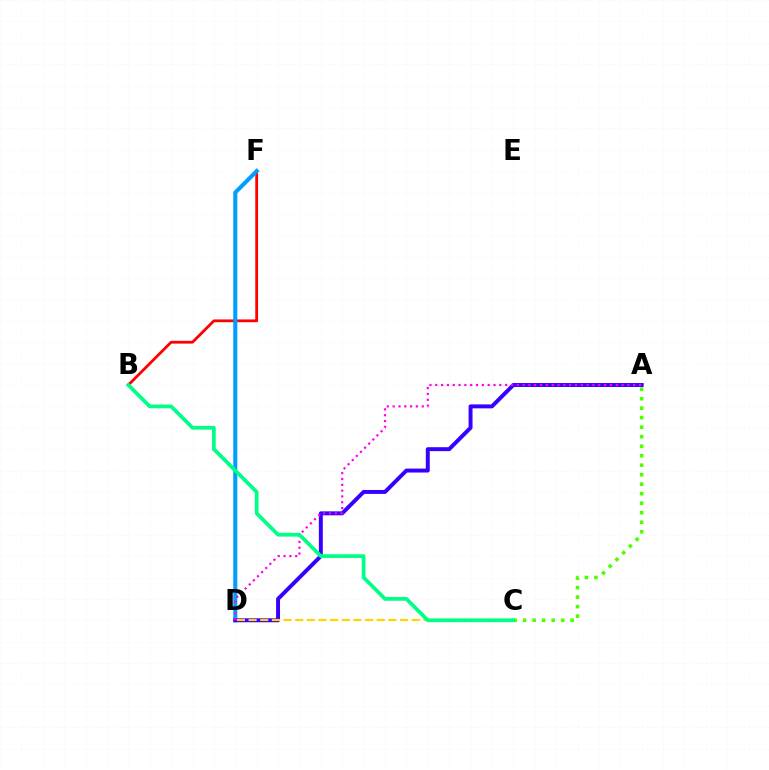{('B', 'F'): [{'color': '#ff0000', 'line_style': 'solid', 'thickness': 2.0}], ('D', 'F'): [{'color': '#009eff', 'line_style': 'solid', 'thickness': 2.93}], ('A', 'D'): [{'color': '#3700ff', 'line_style': 'solid', 'thickness': 2.84}, {'color': '#ff00ed', 'line_style': 'dotted', 'thickness': 1.58}], ('C', 'D'): [{'color': '#ffd500', 'line_style': 'dashed', 'thickness': 1.58}], ('A', 'C'): [{'color': '#4fff00', 'line_style': 'dotted', 'thickness': 2.58}], ('B', 'C'): [{'color': '#00ff86', 'line_style': 'solid', 'thickness': 2.68}]}